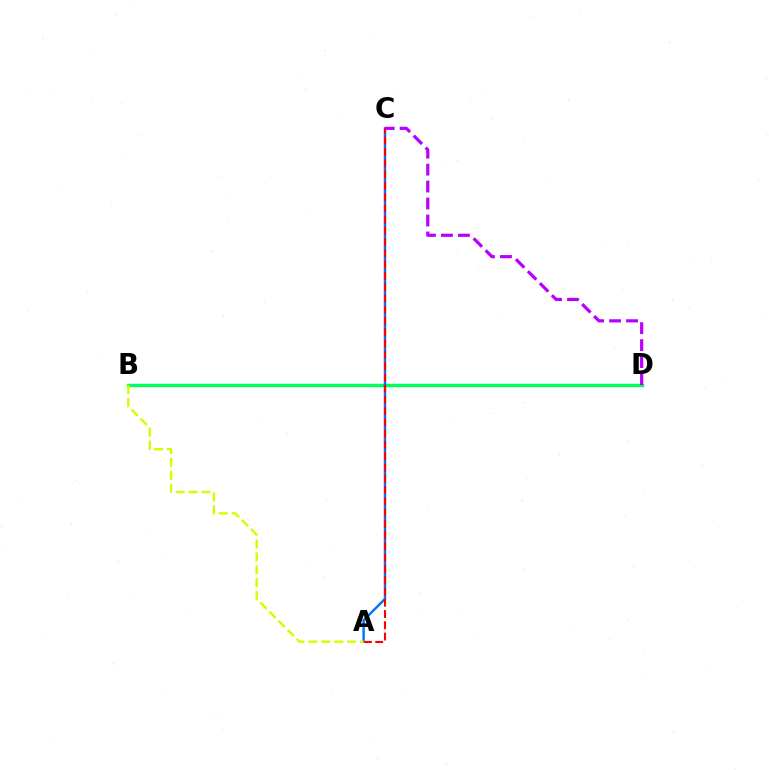{('B', 'D'): [{'color': '#00ff5c', 'line_style': 'solid', 'thickness': 2.46}], ('A', 'C'): [{'color': '#0074ff', 'line_style': 'solid', 'thickness': 1.74}, {'color': '#ff0000', 'line_style': 'dashed', 'thickness': 1.53}], ('A', 'B'): [{'color': '#d1ff00', 'line_style': 'dashed', 'thickness': 1.75}], ('C', 'D'): [{'color': '#b900ff', 'line_style': 'dashed', 'thickness': 2.3}]}